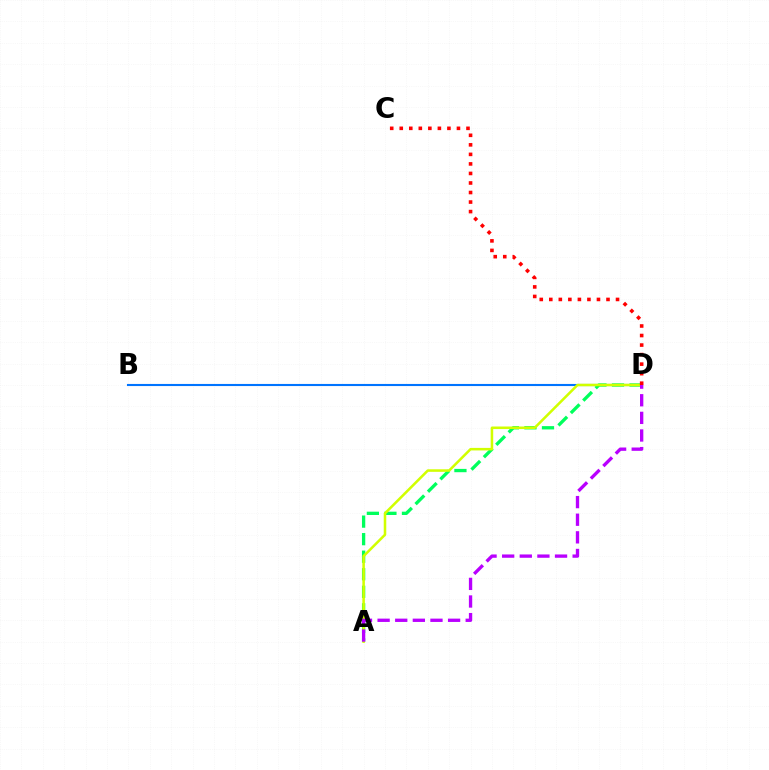{('B', 'D'): [{'color': '#0074ff', 'line_style': 'solid', 'thickness': 1.51}], ('A', 'D'): [{'color': '#00ff5c', 'line_style': 'dashed', 'thickness': 2.38}, {'color': '#d1ff00', 'line_style': 'solid', 'thickness': 1.83}, {'color': '#b900ff', 'line_style': 'dashed', 'thickness': 2.39}], ('C', 'D'): [{'color': '#ff0000', 'line_style': 'dotted', 'thickness': 2.59}]}